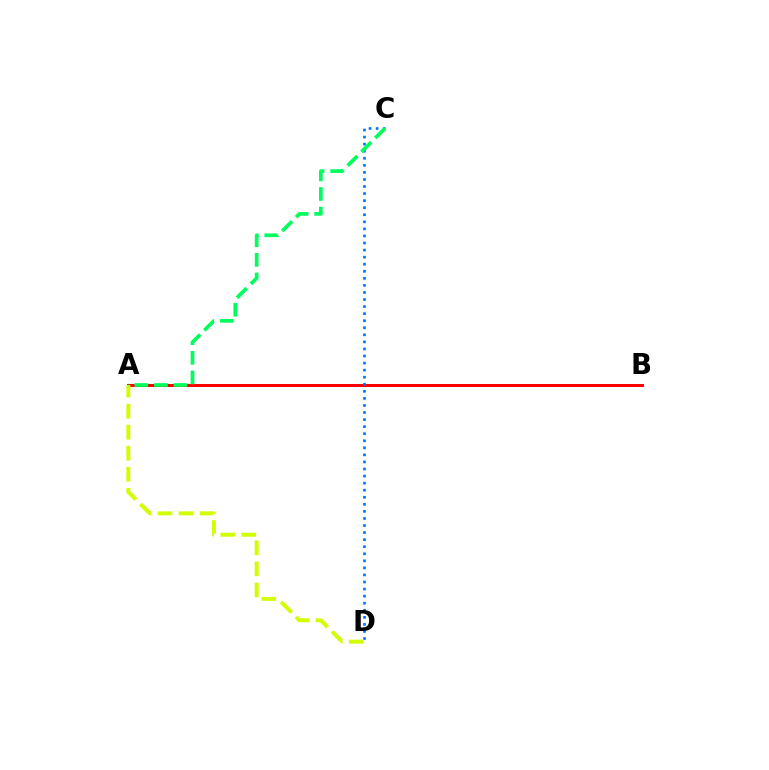{('A', 'B'): [{'color': '#b900ff', 'line_style': 'dotted', 'thickness': 2.13}, {'color': '#ff0000', 'line_style': 'solid', 'thickness': 2.14}], ('C', 'D'): [{'color': '#0074ff', 'line_style': 'dotted', 'thickness': 1.92}], ('A', 'D'): [{'color': '#d1ff00', 'line_style': 'dashed', 'thickness': 2.86}], ('A', 'C'): [{'color': '#00ff5c', 'line_style': 'dashed', 'thickness': 2.66}]}